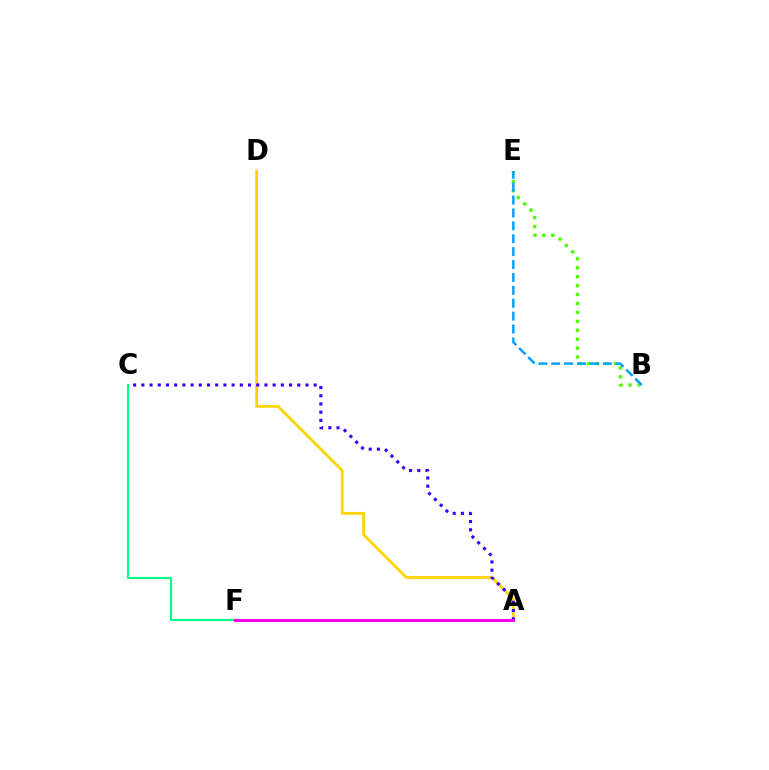{('A', 'D'): [{'color': '#ffd500', 'line_style': 'solid', 'thickness': 2.01}], ('B', 'E'): [{'color': '#4fff00', 'line_style': 'dotted', 'thickness': 2.43}, {'color': '#009eff', 'line_style': 'dashed', 'thickness': 1.75}], ('C', 'F'): [{'color': '#00ff86', 'line_style': 'solid', 'thickness': 1.54}], ('A', 'F'): [{'color': '#ff0000', 'line_style': 'dotted', 'thickness': 2.02}, {'color': '#ff00ed', 'line_style': 'solid', 'thickness': 2.18}], ('A', 'C'): [{'color': '#3700ff', 'line_style': 'dotted', 'thickness': 2.23}]}